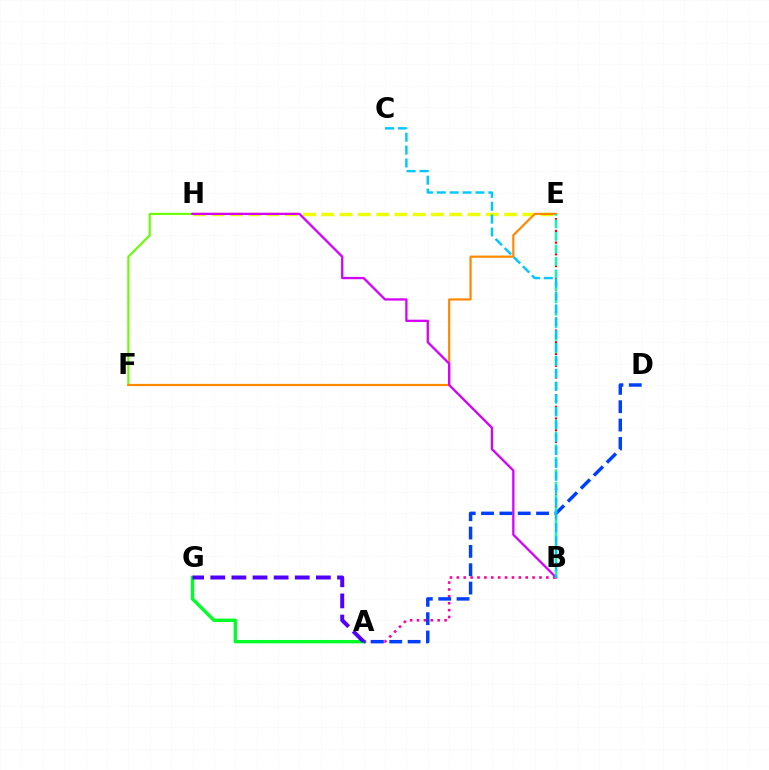{('E', 'H'): [{'color': '#eeff00', 'line_style': 'dashed', 'thickness': 2.48}], ('F', 'H'): [{'color': '#66ff00', 'line_style': 'solid', 'thickness': 1.51}], ('E', 'F'): [{'color': '#ff8800', 'line_style': 'solid', 'thickness': 1.58}], ('B', 'H'): [{'color': '#d600ff', 'line_style': 'solid', 'thickness': 1.65}], ('A', 'B'): [{'color': '#ff00a0', 'line_style': 'dotted', 'thickness': 1.87}], ('A', 'G'): [{'color': '#00ff27', 'line_style': 'solid', 'thickness': 2.42}, {'color': '#4f00ff', 'line_style': 'dashed', 'thickness': 2.87}], ('B', 'E'): [{'color': '#ff0000', 'line_style': 'dotted', 'thickness': 1.59}, {'color': '#00ffaf', 'line_style': 'dashed', 'thickness': 1.7}], ('A', 'D'): [{'color': '#003fff', 'line_style': 'dashed', 'thickness': 2.49}], ('B', 'C'): [{'color': '#00c7ff', 'line_style': 'dashed', 'thickness': 1.75}]}